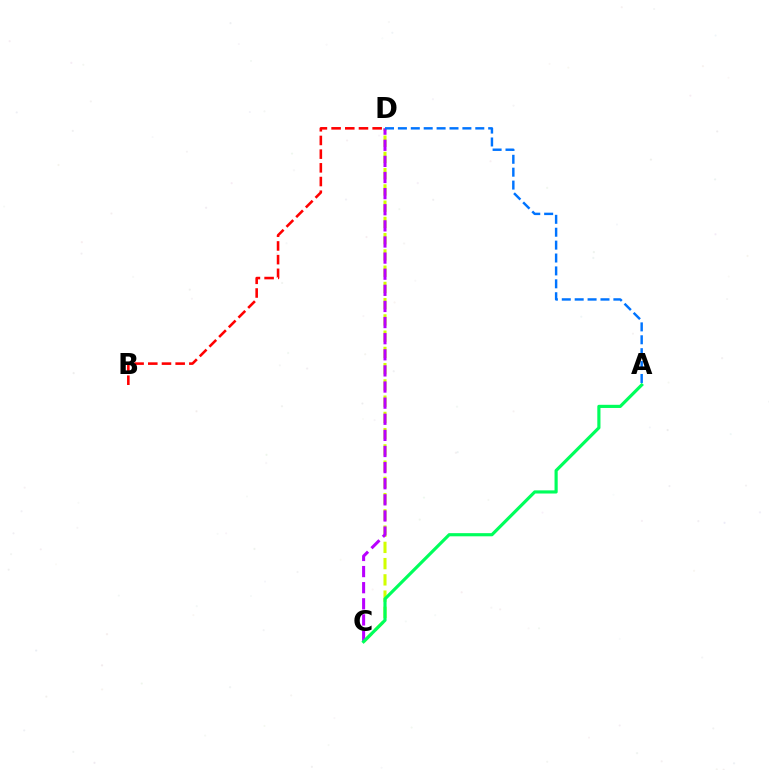{('C', 'D'): [{'color': '#d1ff00', 'line_style': 'dashed', 'thickness': 2.21}, {'color': '#b900ff', 'line_style': 'dashed', 'thickness': 2.19}], ('B', 'D'): [{'color': '#ff0000', 'line_style': 'dashed', 'thickness': 1.86}], ('A', 'D'): [{'color': '#0074ff', 'line_style': 'dashed', 'thickness': 1.75}], ('A', 'C'): [{'color': '#00ff5c', 'line_style': 'solid', 'thickness': 2.28}]}